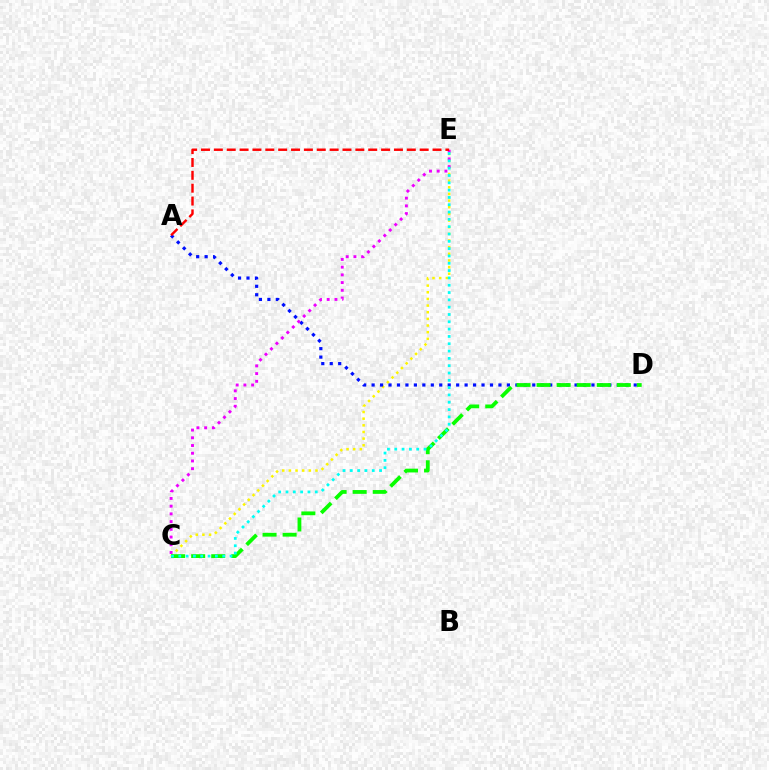{('C', 'E'): [{'color': '#fcf500', 'line_style': 'dotted', 'thickness': 1.81}, {'color': '#ee00ff', 'line_style': 'dotted', 'thickness': 2.1}, {'color': '#00fff6', 'line_style': 'dotted', 'thickness': 1.99}], ('A', 'D'): [{'color': '#0010ff', 'line_style': 'dotted', 'thickness': 2.3}], ('C', 'D'): [{'color': '#08ff00', 'line_style': 'dashed', 'thickness': 2.73}], ('A', 'E'): [{'color': '#ff0000', 'line_style': 'dashed', 'thickness': 1.75}]}